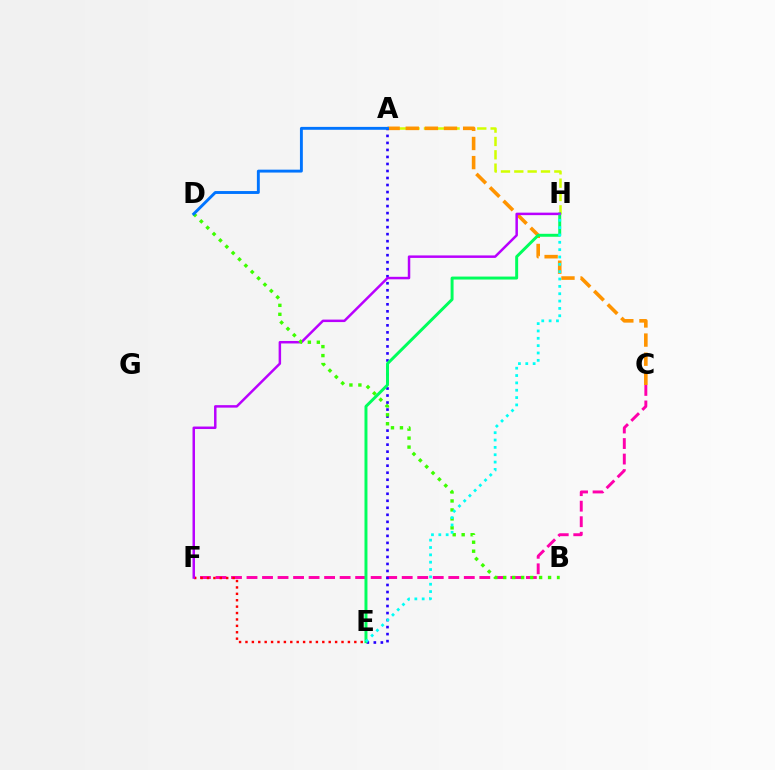{('A', 'H'): [{'color': '#d1ff00', 'line_style': 'dashed', 'thickness': 1.81}], ('C', 'F'): [{'color': '#ff00ac', 'line_style': 'dashed', 'thickness': 2.11}], ('A', 'C'): [{'color': '#ff9400', 'line_style': 'dashed', 'thickness': 2.6}], ('A', 'E'): [{'color': '#2500ff', 'line_style': 'dotted', 'thickness': 1.91}], ('E', 'F'): [{'color': '#ff0000', 'line_style': 'dotted', 'thickness': 1.74}], ('E', 'H'): [{'color': '#00ff5c', 'line_style': 'solid', 'thickness': 2.13}, {'color': '#00fff6', 'line_style': 'dotted', 'thickness': 2.0}], ('F', 'H'): [{'color': '#b900ff', 'line_style': 'solid', 'thickness': 1.79}], ('B', 'D'): [{'color': '#3dff00', 'line_style': 'dotted', 'thickness': 2.44}], ('A', 'D'): [{'color': '#0074ff', 'line_style': 'solid', 'thickness': 2.09}]}